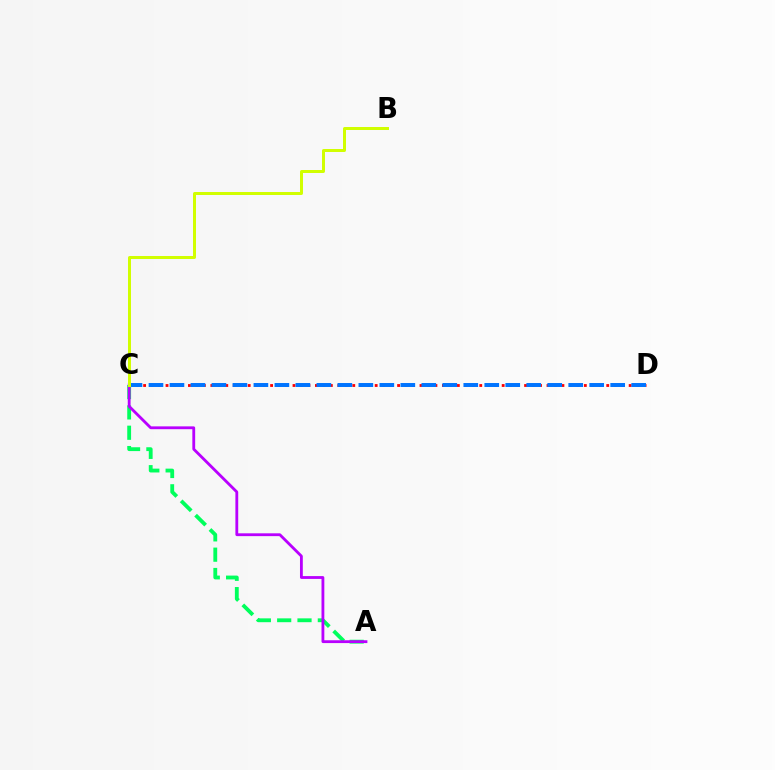{('A', 'C'): [{'color': '#00ff5c', 'line_style': 'dashed', 'thickness': 2.76}, {'color': '#b900ff', 'line_style': 'solid', 'thickness': 2.03}], ('C', 'D'): [{'color': '#ff0000', 'line_style': 'dotted', 'thickness': 2.03}, {'color': '#0074ff', 'line_style': 'dashed', 'thickness': 2.85}], ('B', 'C'): [{'color': '#d1ff00', 'line_style': 'solid', 'thickness': 2.15}]}